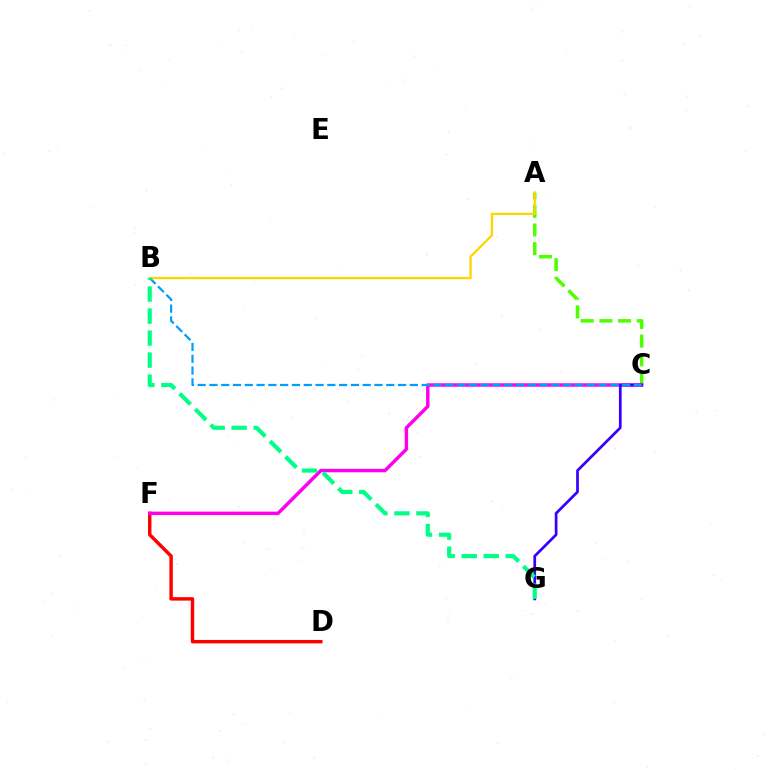{('A', 'C'): [{'color': '#4fff00', 'line_style': 'dashed', 'thickness': 2.54}], ('D', 'F'): [{'color': '#ff0000', 'line_style': 'solid', 'thickness': 2.47}], ('C', 'F'): [{'color': '#ff00ed', 'line_style': 'solid', 'thickness': 2.48}], ('A', 'B'): [{'color': '#ffd500', 'line_style': 'solid', 'thickness': 1.65}], ('C', 'G'): [{'color': '#3700ff', 'line_style': 'solid', 'thickness': 1.97}], ('B', 'C'): [{'color': '#009eff', 'line_style': 'dashed', 'thickness': 1.6}], ('B', 'G'): [{'color': '#00ff86', 'line_style': 'dashed', 'thickness': 2.99}]}